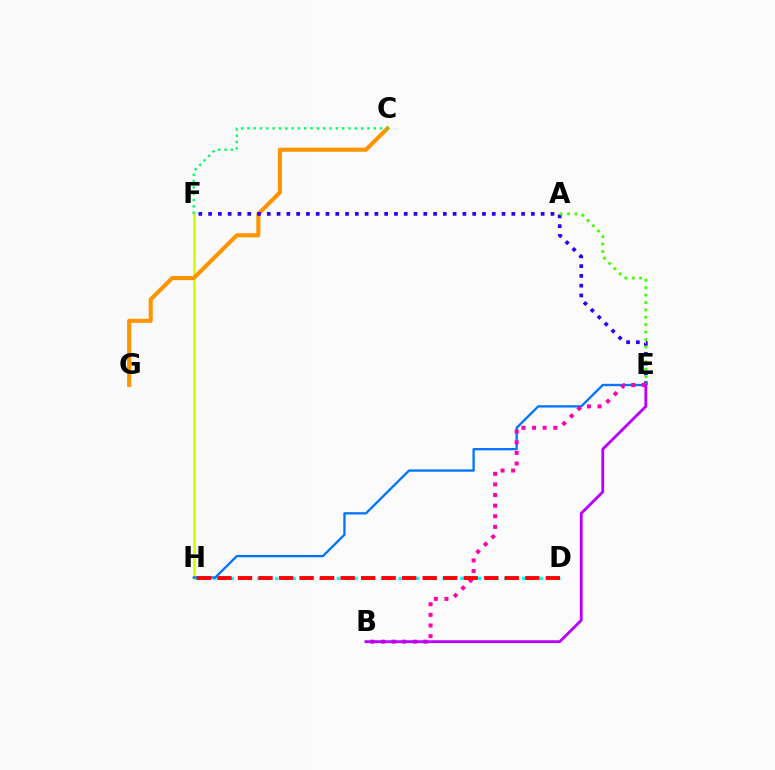{('F', 'H'): [{'color': '#d1ff00', 'line_style': 'solid', 'thickness': 1.88}], ('C', 'G'): [{'color': '#ff9400', 'line_style': 'solid', 'thickness': 2.93}], ('E', 'F'): [{'color': '#2500ff', 'line_style': 'dotted', 'thickness': 2.66}], ('A', 'E'): [{'color': '#3dff00', 'line_style': 'dotted', 'thickness': 2.01}], ('D', 'H'): [{'color': '#00fff6', 'line_style': 'dotted', 'thickness': 2.4}, {'color': '#ff0000', 'line_style': 'dashed', 'thickness': 2.79}], ('E', 'H'): [{'color': '#0074ff', 'line_style': 'solid', 'thickness': 1.66}], ('B', 'E'): [{'color': '#ff00ac', 'line_style': 'dotted', 'thickness': 2.88}, {'color': '#b900ff', 'line_style': 'solid', 'thickness': 2.03}], ('C', 'F'): [{'color': '#00ff5c', 'line_style': 'dotted', 'thickness': 1.72}]}